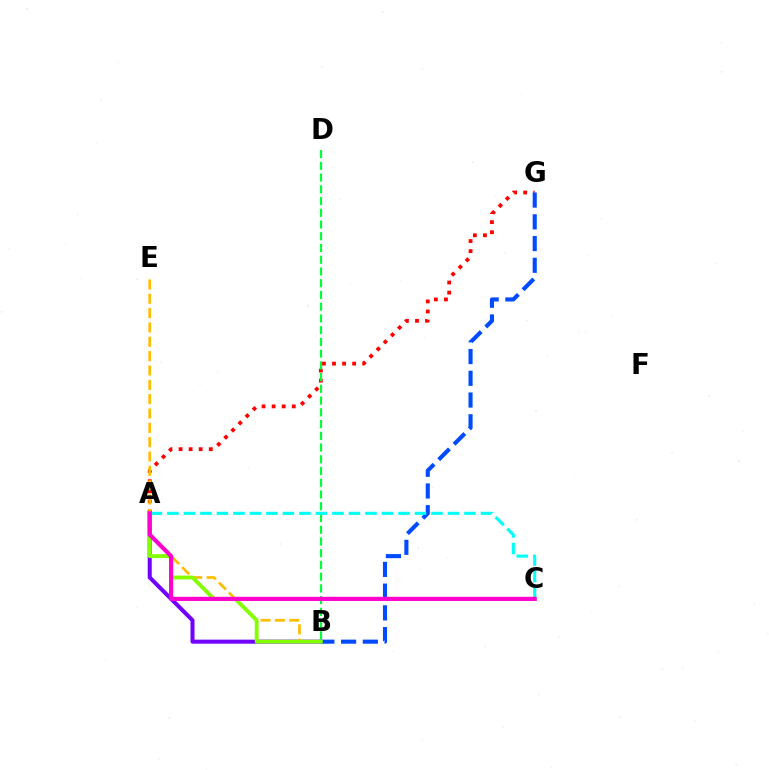{('A', 'B'): [{'color': '#7200ff', 'line_style': 'solid', 'thickness': 2.9}, {'color': '#84ff00', 'line_style': 'solid', 'thickness': 2.76}], ('A', 'G'): [{'color': '#ff0000', 'line_style': 'dotted', 'thickness': 2.74}], ('B', 'G'): [{'color': '#004bff', 'line_style': 'dashed', 'thickness': 2.95}], ('B', 'E'): [{'color': '#ffbd00', 'line_style': 'dashed', 'thickness': 1.95}], ('B', 'D'): [{'color': '#00ff39', 'line_style': 'dashed', 'thickness': 1.59}], ('A', 'C'): [{'color': '#00fff6', 'line_style': 'dashed', 'thickness': 2.24}, {'color': '#ff00cf', 'line_style': 'solid', 'thickness': 3.0}]}